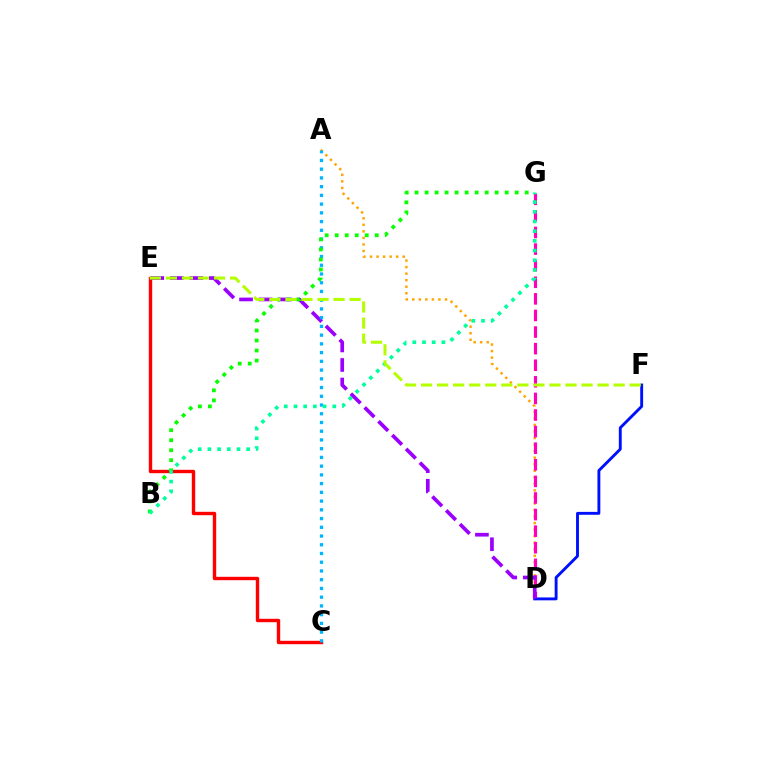{('A', 'D'): [{'color': '#ffa500', 'line_style': 'dotted', 'thickness': 1.78}], ('D', 'G'): [{'color': '#ff00bd', 'line_style': 'dashed', 'thickness': 2.25}], ('D', 'F'): [{'color': '#0010ff', 'line_style': 'solid', 'thickness': 2.08}], ('C', 'E'): [{'color': '#ff0000', 'line_style': 'solid', 'thickness': 2.44}], ('D', 'E'): [{'color': '#9b00ff', 'line_style': 'dashed', 'thickness': 2.65}], ('A', 'C'): [{'color': '#00b5ff', 'line_style': 'dotted', 'thickness': 2.37}], ('B', 'G'): [{'color': '#08ff00', 'line_style': 'dotted', 'thickness': 2.72}, {'color': '#00ff9d', 'line_style': 'dotted', 'thickness': 2.63}], ('E', 'F'): [{'color': '#b3ff00', 'line_style': 'dashed', 'thickness': 2.18}]}